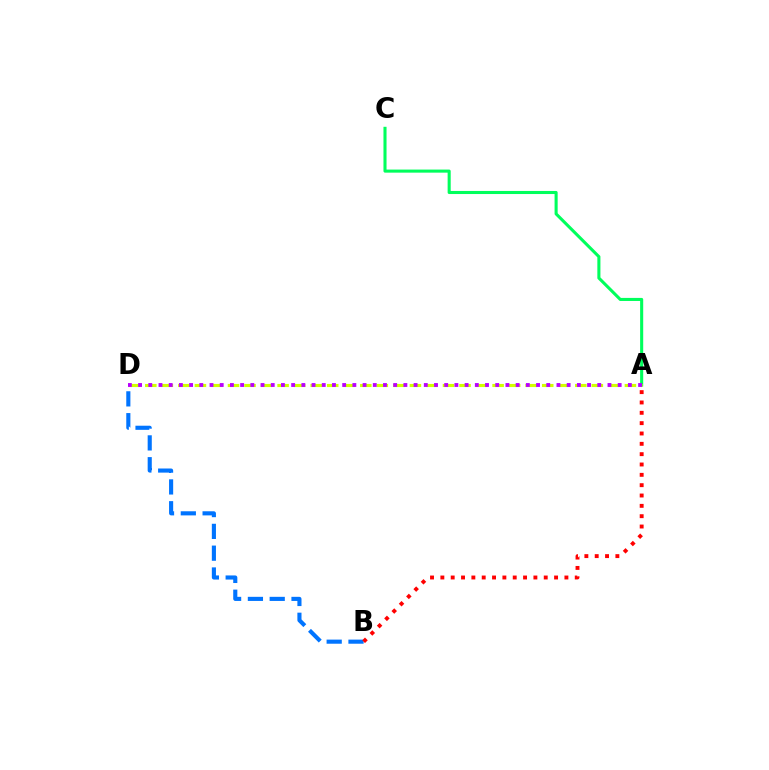{('B', 'D'): [{'color': '#0074ff', 'line_style': 'dashed', 'thickness': 2.96}], ('A', 'C'): [{'color': '#00ff5c', 'line_style': 'solid', 'thickness': 2.21}], ('A', 'B'): [{'color': '#ff0000', 'line_style': 'dotted', 'thickness': 2.81}], ('A', 'D'): [{'color': '#d1ff00', 'line_style': 'dashed', 'thickness': 2.25}, {'color': '#b900ff', 'line_style': 'dotted', 'thickness': 2.77}]}